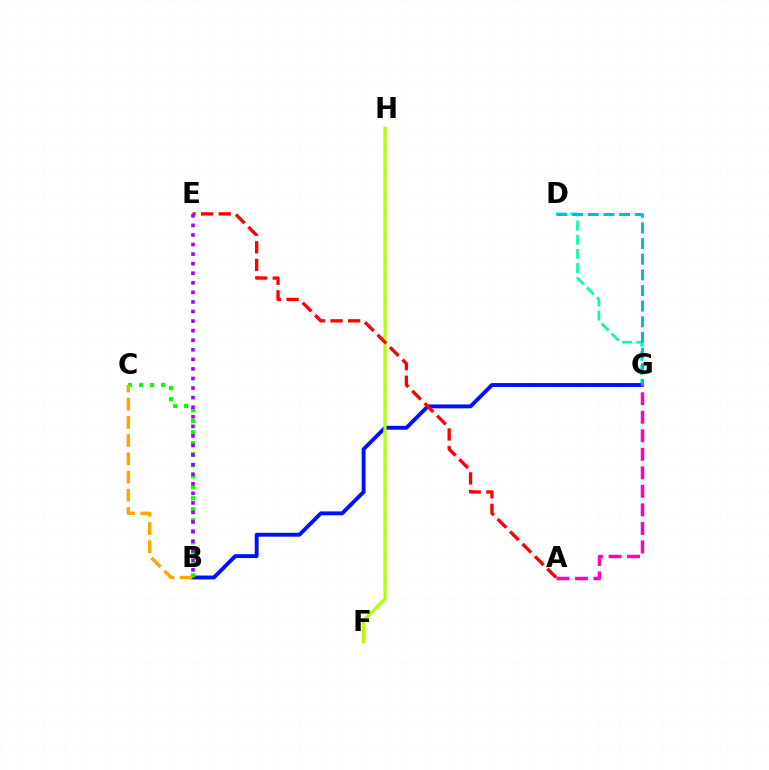{('D', 'G'): [{'color': '#00ff9d', 'line_style': 'dashed', 'thickness': 1.92}, {'color': '#00b5ff', 'line_style': 'dashed', 'thickness': 2.13}], ('B', 'G'): [{'color': '#0010ff', 'line_style': 'solid', 'thickness': 2.79}], ('F', 'H'): [{'color': '#b3ff00', 'line_style': 'solid', 'thickness': 2.32}], ('B', 'C'): [{'color': '#08ff00', 'line_style': 'dotted', 'thickness': 2.99}, {'color': '#ffa500', 'line_style': 'dashed', 'thickness': 2.47}], ('A', 'G'): [{'color': '#ff00bd', 'line_style': 'dashed', 'thickness': 2.52}], ('A', 'E'): [{'color': '#ff0000', 'line_style': 'dashed', 'thickness': 2.39}], ('B', 'E'): [{'color': '#9b00ff', 'line_style': 'dotted', 'thickness': 2.6}]}